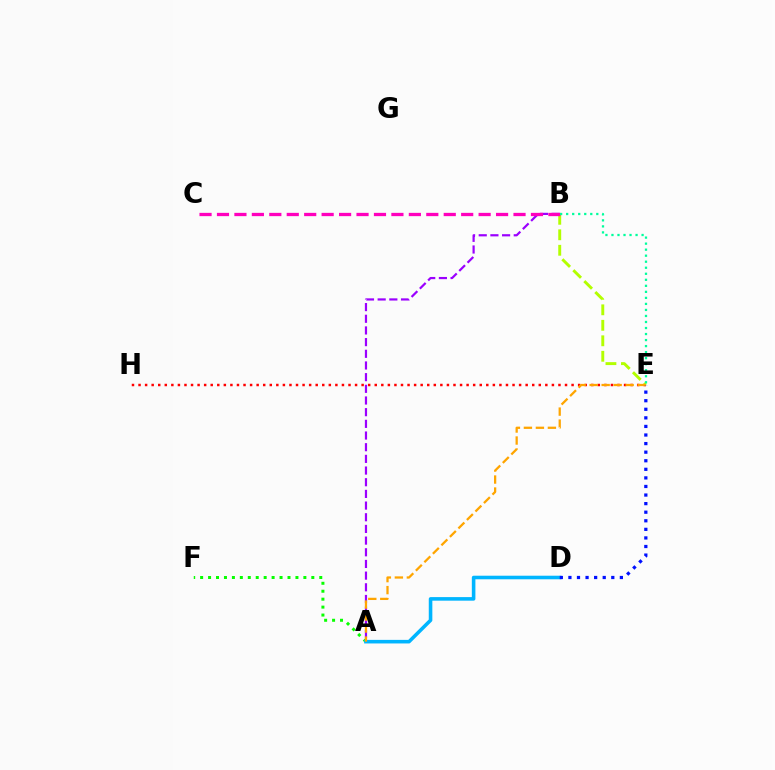{('A', 'B'): [{'color': '#9b00ff', 'line_style': 'dashed', 'thickness': 1.59}], ('E', 'H'): [{'color': '#ff0000', 'line_style': 'dotted', 'thickness': 1.78}], ('B', 'E'): [{'color': '#b3ff00', 'line_style': 'dashed', 'thickness': 2.1}, {'color': '#00ff9d', 'line_style': 'dotted', 'thickness': 1.64}], ('B', 'C'): [{'color': '#ff00bd', 'line_style': 'dashed', 'thickness': 2.37}], ('A', 'F'): [{'color': '#08ff00', 'line_style': 'dotted', 'thickness': 2.16}], ('A', 'D'): [{'color': '#00b5ff', 'line_style': 'solid', 'thickness': 2.57}], ('A', 'E'): [{'color': '#ffa500', 'line_style': 'dashed', 'thickness': 1.63}], ('D', 'E'): [{'color': '#0010ff', 'line_style': 'dotted', 'thickness': 2.33}]}